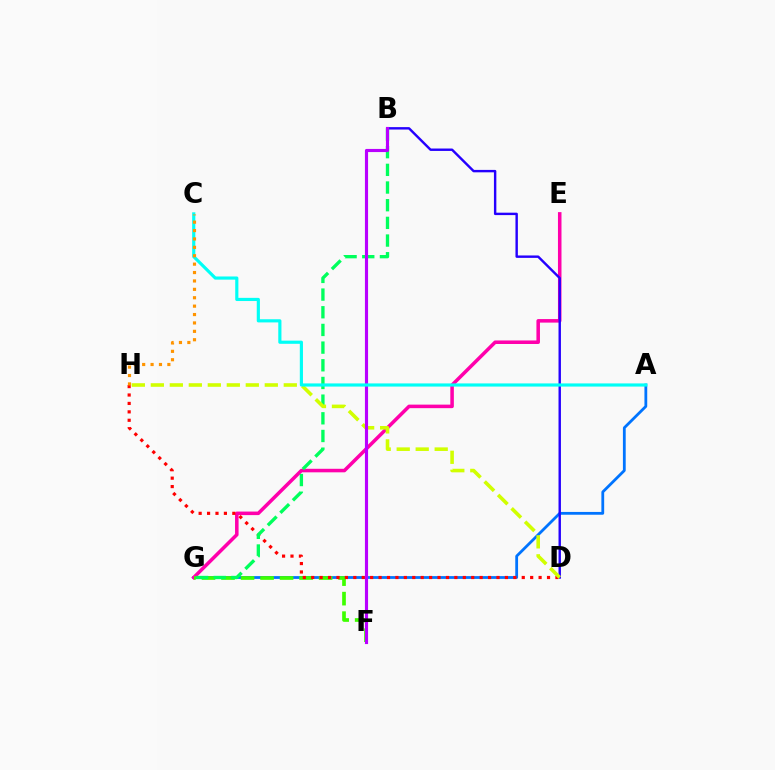{('A', 'G'): [{'color': '#0074ff', 'line_style': 'solid', 'thickness': 2.01}], ('E', 'G'): [{'color': '#ff00ac', 'line_style': 'solid', 'thickness': 2.54}], ('F', 'G'): [{'color': '#3dff00', 'line_style': 'dashed', 'thickness': 2.65}], ('B', 'D'): [{'color': '#2500ff', 'line_style': 'solid', 'thickness': 1.74}], ('D', 'H'): [{'color': '#ff0000', 'line_style': 'dotted', 'thickness': 2.29}, {'color': '#d1ff00', 'line_style': 'dashed', 'thickness': 2.58}], ('B', 'G'): [{'color': '#00ff5c', 'line_style': 'dashed', 'thickness': 2.4}], ('B', 'F'): [{'color': '#b900ff', 'line_style': 'solid', 'thickness': 2.26}], ('A', 'C'): [{'color': '#00fff6', 'line_style': 'solid', 'thickness': 2.28}], ('C', 'H'): [{'color': '#ff9400', 'line_style': 'dotted', 'thickness': 2.28}]}